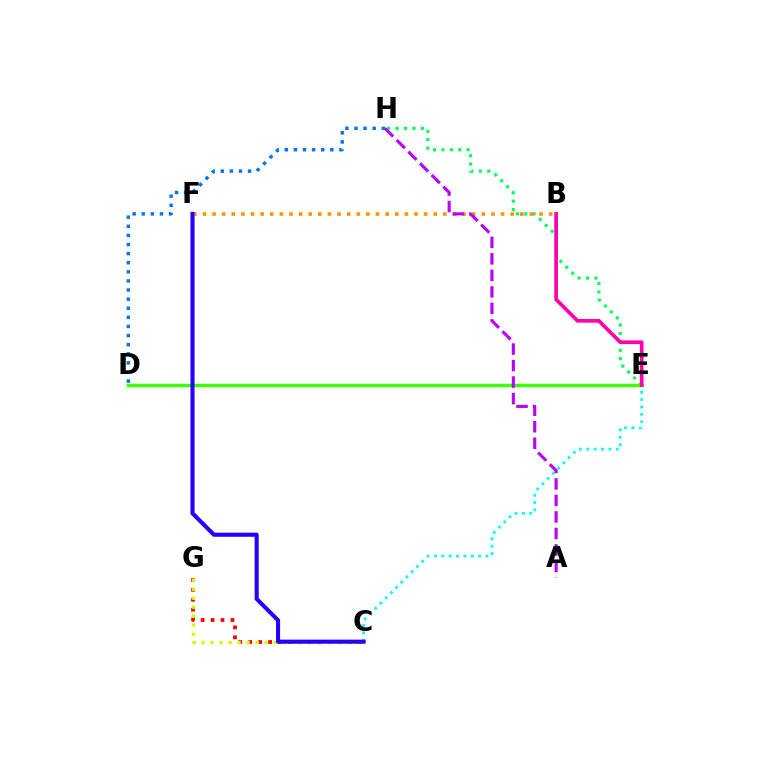{('E', 'H'): [{'color': '#00ff5c', 'line_style': 'dotted', 'thickness': 2.28}], ('D', 'H'): [{'color': '#0074ff', 'line_style': 'dotted', 'thickness': 2.47}], ('C', 'G'): [{'color': '#ff0000', 'line_style': 'dotted', 'thickness': 2.7}, {'color': '#d1ff00', 'line_style': 'dotted', 'thickness': 2.44}], ('B', 'F'): [{'color': '#ff9400', 'line_style': 'dotted', 'thickness': 2.61}], ('D', 'E'): [{'color': '#3dff00', 'line_style': 'solid', 'thickness': 2.48}], ('C', 'E'): [{'color': '#00fff6', 'line_style': 'dotted', 'thickness': 2.01}], ('C', 'F'): [{'color': '#2500ff', 'line_style': 'solid', 'thickness': 2.94}], ('B', 'E'): [{'color': '#ff00ac', 'line_style': 'solid', 'thickness': 2.66}], ('A', 'H'): [{'color': '#b900ff', 'line_style': 'dashed', 'thickness': 2.24}]}